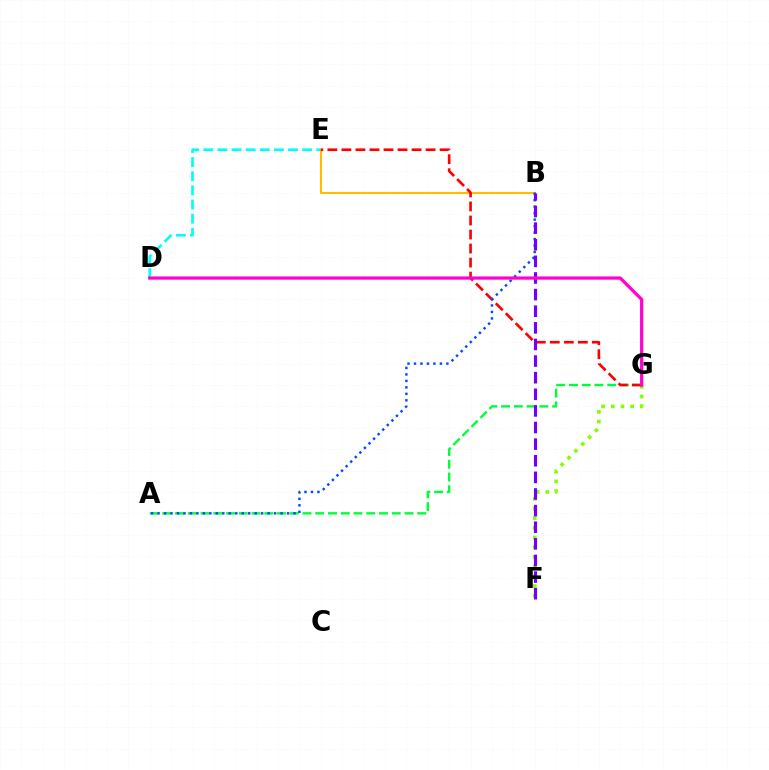{('F', 'G'): [{'color': '#84ff00', 'line_style': 'dotted', 'thickness': 2.63}], ('D', 'E'): [{'color': '#00fff6', 'line_style': 'dashed', 'thickness': 1.92}], ('A', 'G'): [{'color': '#00ff39', 'line_style': 'dashed', 'thickness': 1.73}], ('B', 'E'): [{'color': '#ffbd00', 'line_style': 'solid', 'thickness': 1.51}], ('E', 'G'): [{'color': '#ff0000', 'line_style': 'dashed', 'thickness': 1.91}], ('A', 'B'): [{'color': '#004bff', 'line_style': 'dotted', 'thickness': 1.76}], ('B', 'F'): [{'color': '#7200ff', 'line_style': 'dashed', 'thickness': 2.26}], ('D', 'G'): [{'color': '#ff00cf', 'line_style': 'solid', 'thickness': 2.31}]}